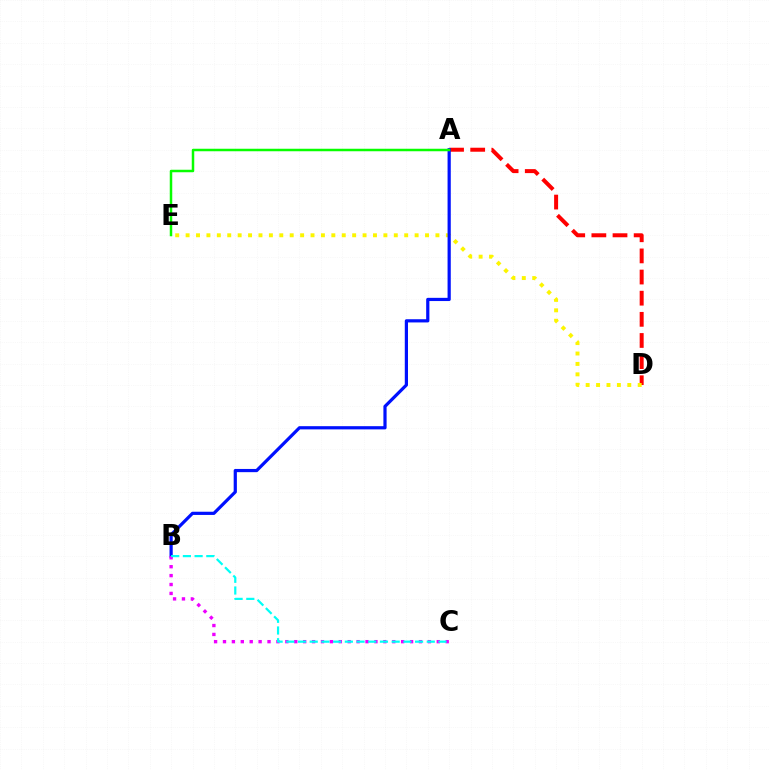{('A', 'D'): [{'color': '#ff0000', 'line_style': 'dashed', 'thickness': 2.87}], ('D', 'E'): [{'color': '#fcf500', 'line_style': 'dotted', 'thickness': 2.83}], ('A', 'B'): [{'color': '#0010ff', 'line_style': 'solid', 'thickness': 2.31}], ('B', 'C'): [{'color': '#ee00ff', 'line_style': 'dotted', 'thickness': 2.42}, {'color': '#00fff6', 'line_style': 'dashed', 'thickness': 1.59}], ('A', 'E'): [{'color': '#08ff00', 'line_style': 'solid', 'thickness': 1.8}]}